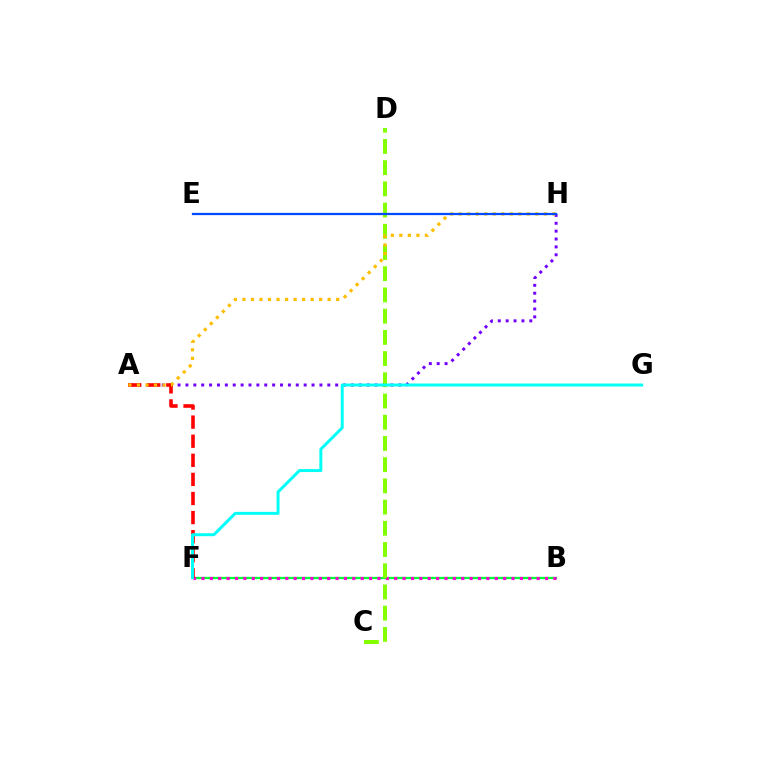{('B', 'F'): [{'color': '#00ff39', 'line_style': 'solid', 'thickness': 1.64}, {'color': '#ff00cf', 'line_style': 'dotted', 'thickness': 2.28}], ('A', 'H'): [{'color': '#7200ff', 'line_style': 'dotted', 'thickness': 2.14}, {'color': '#ffbd00', 'line_style': 'dotted', 'thickness': 2.32}], ('C', 'D'): [{'color': '#84ff00', 'line_style': 'dashed', 'thickness': 2.88}], ('A', 'F'): [{'color': '#ff0000', 'line_style': 'dashed', 'thickness': 2.59}], ('F', 'G'): [{'color': '#00fff6', 'line_style': 'solid', 'thickness': 2.13}], ('E', 'H'): [{'color': '#004bff', 'line_style': 'solid', 'thickness': 1.61}]}